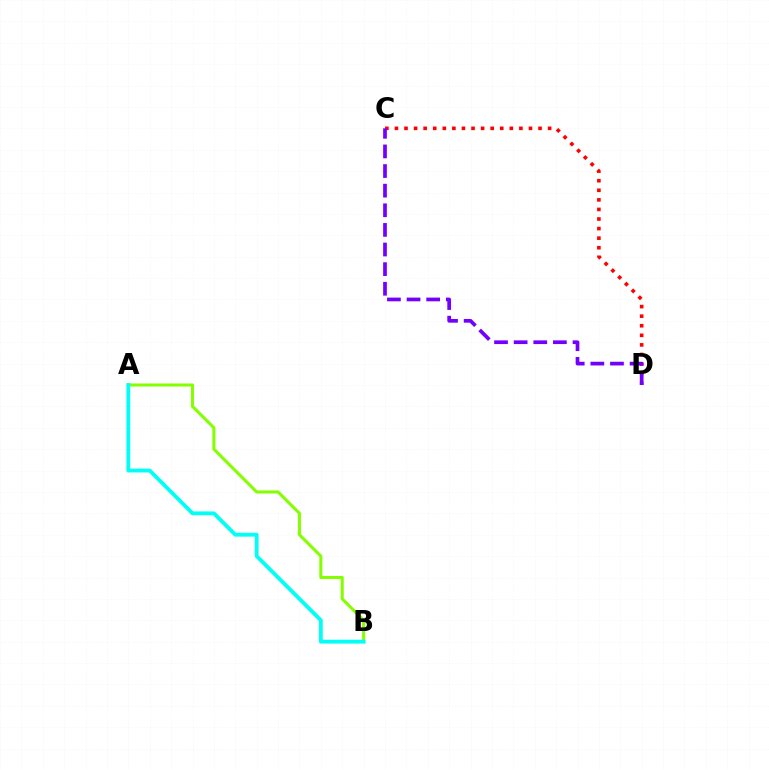{('C', 'D'): [{'color': '#ff0000', 'line_style': 'dotted', 'thickness': 2.6}, {'color': '#7200ff', 'line_style': 'dashed', 'thickness': 2.67}], ('A', 'B'): [{'color': '#84ff00', 'line_style': 'solid', 'thickness': 2.19}, {'color': '#00fff6', 'line_style': 'solid', 'thickness': 2.76}]}